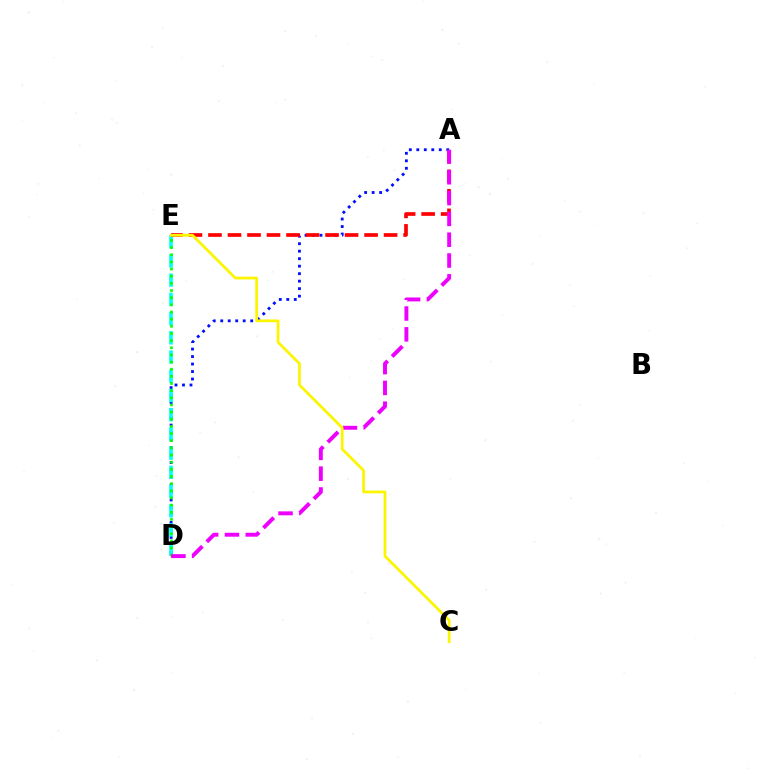{('A', 'D'): [{'color': '#0010ff', 'line_style': 'dotted', 'thickness': 2.04}, {'color': '#ee00ff', 'line_style': 'dashed', 'thickness': 2.83}], ('D', 'E'): [{'color': '#00fff6', 'line_style': 'dashed', 'thickness': 2.61}, {'color': '#08ff00', 'line_style': 'dotted', 'thickness': 1.94}], ('A', 'E'): [{'color': '#ff0000', 'line_style': 'dashed', 'thickness': 2.65}], ('C', 'E'): [{'color': '#fcf500', 'line_style': 'solid', 'thickness': 1.97}]}